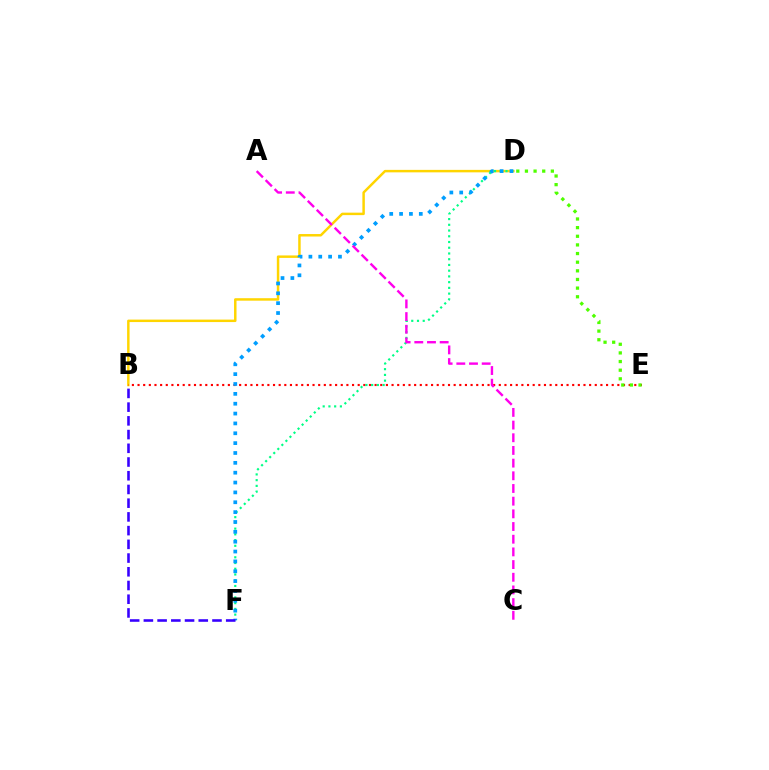{('B', 'D'): [{'color': '#ffd500', 'line_style': 'solid', 'thickness': 1.78}], ('B', 'E'): [{'color': '#ff0000', 'line_style': 'dotted', 'thickness': 1.53}], ('D', 'F'): [{'color': '#00ff86', 'line_style': 'dotted', 'thickness': 1.56}, {'color': '#009eff', 'line_style': 'dotted', 'thickness': 2.68}], ('B', 'F'): [{'color': '#3700ff', 'line_style': 'dashed', 'thickness': 1.86}], ('A', 'C'): [{'color': '#ff00ed', 'line_style': 'dashed', 'thickness': 1.72}], ('D', 'E'): [{'color': '#4fff00', 'line_style': 'dotted', 'thickness': 2.35}]}